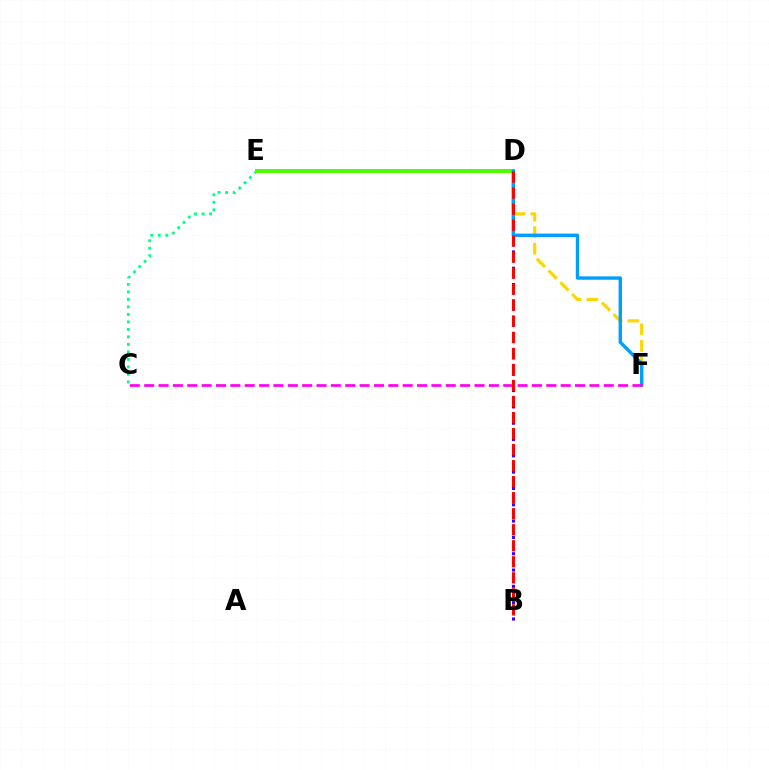{('C', 'E'): [{'color': '#00ff86', 'line_style': 'dotted', 'thickness': 2.04}], ('D', 'F'): [{'color': '#ffd500', 'line_style': 'dashed', 'thickness': 2.26}, {'color': '#009eff', 'line_style': 'solid', 'thickness': 2.44}], ('D', 'E'): [{'color': '#4fff00', 'line_style': 'solid', 'thickness': 2.87}], ('B', 'D'): [{'color': '#3700ff', 'line_style': 'dotted', 'thickness': 2.22}, {'color': '#ff0000', 'line_style': 'dashed', 'thickness': 2.18}], ('C', 'F'): [{'color': '#ff00ed', 'line_style': 'dashed', 'thickness': 1.95}]}